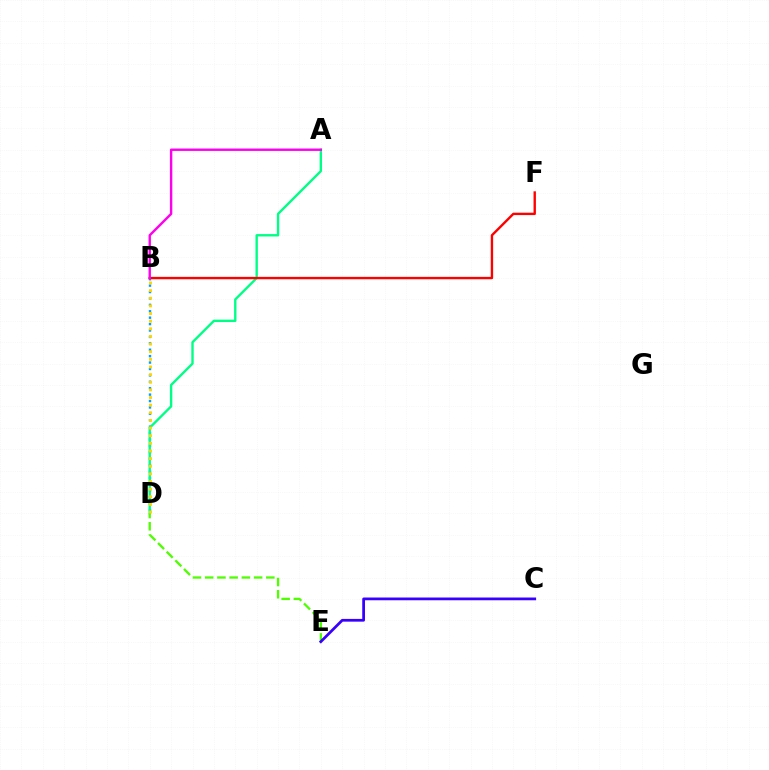{('B', 'D'): [{'color': '#009eff', 'line_style': 'dotted', 'thickness': 1.74}, {'color': '#ffd500', 'line_style': 'dotted', 'thickness': 2.07}], ('A', 'D'): [{'color': '#00ff86', 'line_style': 'solid', 'thickness': 1.72}], ('B', 'F'): [{'color': '#ff0000', 'line_style': 'solid', 'thickness': 1.71}], ('D', 'E'): [{'color': '#4fff00', 'line_style': 'dashed', 'thickness': 1.66}], ('C', 'E'): [{'color': '#3700ff', 'line_style': 'solid', 'thickness': 1.98}], ('A', 'B'): [{'color': '#ff00ed', 'line_style': 'solid', 'thickness': 1.73}]}